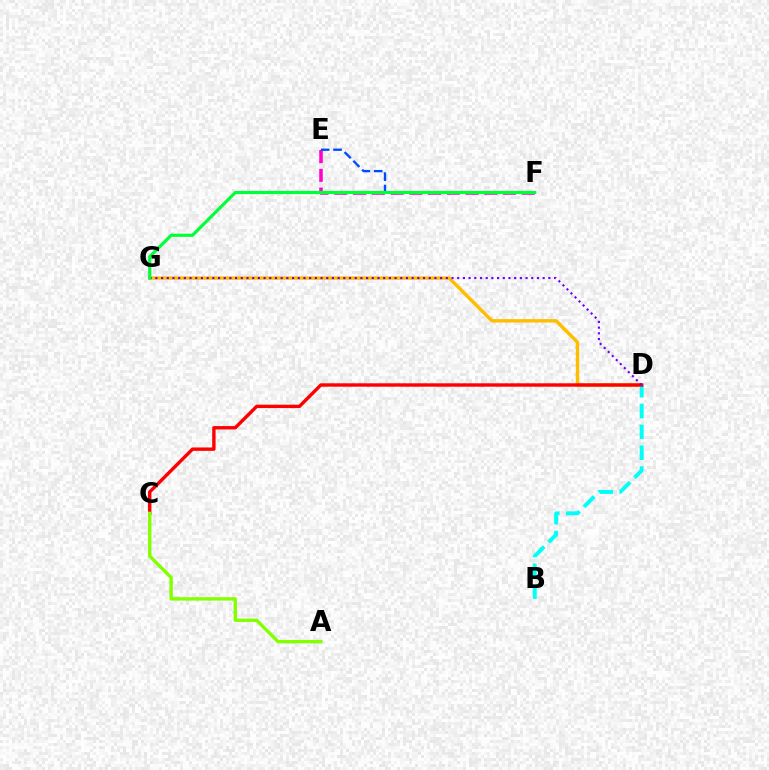{('E', 'F'): [{'color': '#ff00cf', 'line_style': 'dashed', 'thickness': 2.55}, {'color': '#004bff', 'line_style': 'dashed', 'thickness': 1.68}], ('D', 'G'): [{'color': '#ffbd00', 'line_style': 'solid', 'thickness': 2.44}, {'color': '#7200ff', 'line_style': 'dotted', 'thickness': 1.55}], ('B', 'D'): [{'color': '#00fff6', 'line_style': 'dashed', 'thickness': 2.83}], ('C', 'D'): [{'color': '#ff0000', 'line_style': 'solid', 'thickness': 2.44}], ('A', 'C'): [{'color': '#84ff00', 'line_style': 'solid', 'thickness': 2.43}], ('F', 'G'): [{'color': '#00ff39', 'line_style': 'solid', 'thickness': 2.28}]}